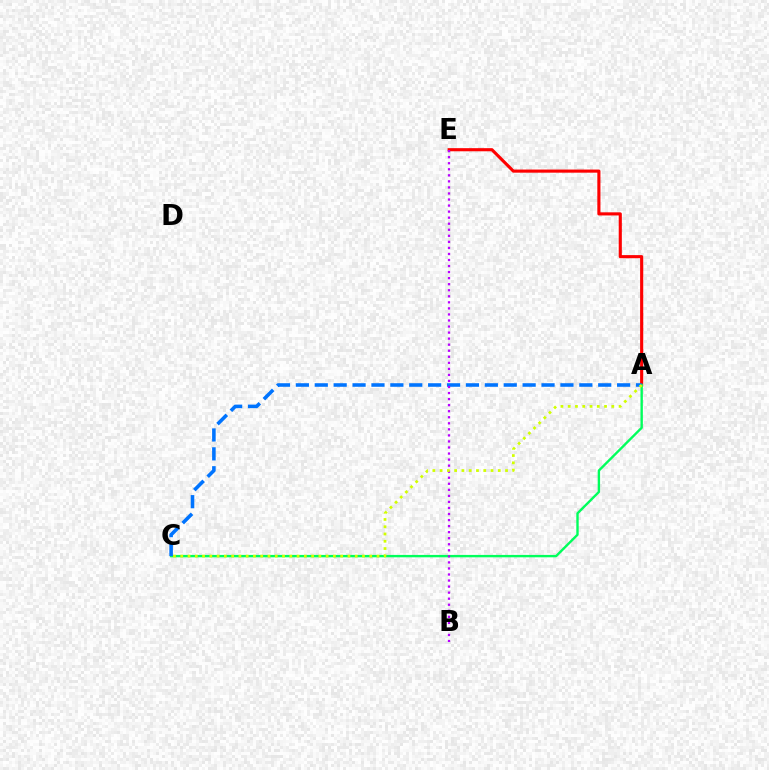{('A', 'E'): [{'color': '#ff0000', 'line_style': 'solid', 'thickness': 2.25}], ('A', 'C'): [{'color': '#00ff5c', 'line_style': 'solid', 'thickness': 1.72}, {'color': '#0074ff', 'line_style': 'dashed', 'thickness': 2.57}, {'color': '#d1ff00', 'line_style': 'dotted', 'thickness': 1.98}], ('B', 'E'): [{'color': '#b900ff', 'line_style': 'dotted', 'thickness': 1.64}]}